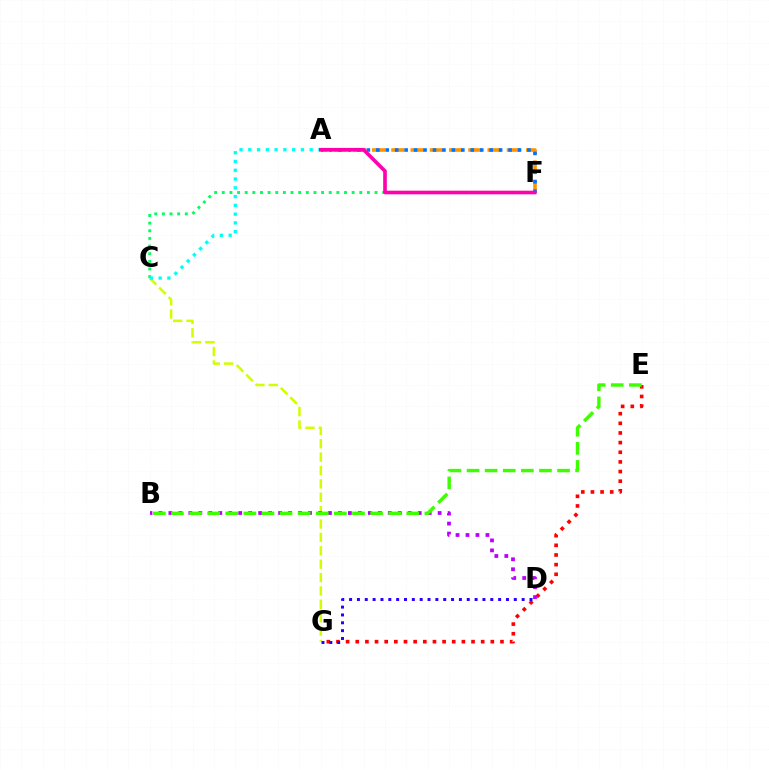{('A', 'F'): [{'color': '#ff9400', 'line_style': 'dashed', 'thickness': 2.62}, {'color': '#0074ff', 'line_style': 'dotted', 'thickness': 2.57}, {'color': '#ff00ac', 'line_style': 'solid', 'thickness': 2.61}], ('E', 'G'): [{'color': '#ff0000', 'line_style': 'dotted', 'thickness': 2.62}], ('C', 'F'): [{'color': '#00ff5c', 'line_style': 'dotted', 'thickness': 2.08}], ('C', 'G'): [{'color': '#d1ff00', 'line_style': 'dashed', 'thickness': 1.82}], ('B', 'D'): [{'color': '#b900ff', 'line_style': 'dotted', 'thickness': 2.71}], ('A', 'C'): [{'color': '#00fff6', 'line_style': 'dotted', 'thickness': 2.38}], ('B', 'E'): [{'color': '#3dff00', 'line_style': 'dashed', 'thickness': 2.46}], ('D', 'G'): [{'color': '#2500ff', 'line_style': 'dotted', 'thickness': 2.13}]}